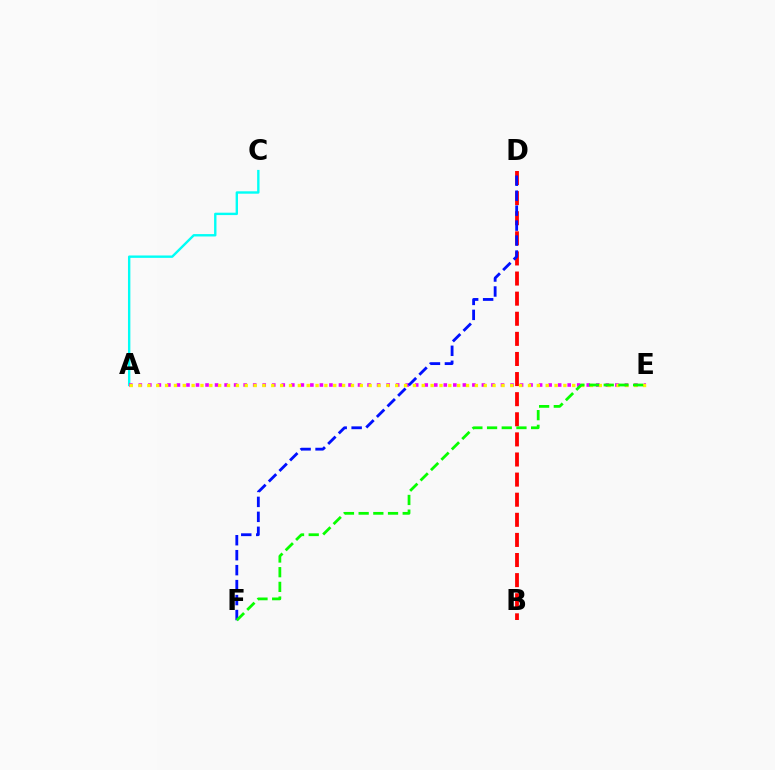{('B', 'D'): [{'color': '#ff0000', 'line_style': 'dashed', 'thickness': 2.73}], ('A', 'C'): [{'color': '#00fff6', 'line_style': 'solid', 'thickness': 1.72}], ('A', 'E'): [{'color': '#ee00ff', 'line_style': 'dotted', 'thickness': 2.59}, {'color': '#fcf500', 'line_style': 'dotted', 'thickness': 2.4}], ('D', 'F'): [{'color': '#0010ff', 'line_style': 'dashed', 'thickness': 2.03}], ('E', 'F'): [{'color': '#08ff00', 'line_style': 'dashed', 'thickness': 2.0}]}